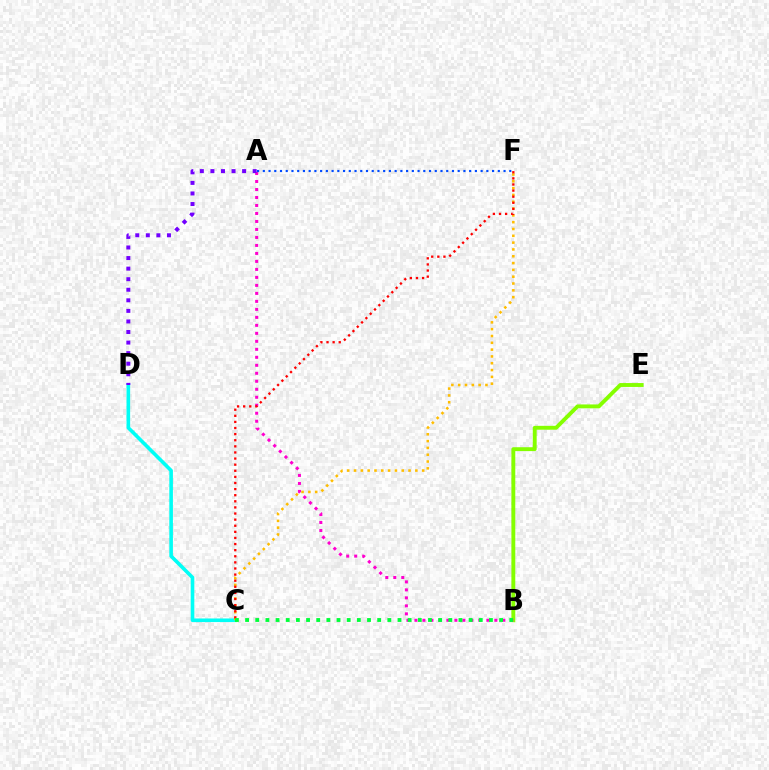{('B', 'E'): [{'color': '#84ff00', 'line_style': 'solid', 'thickness': 2.8}], ('C', 'D'): [{'color': '#00fff6', 'line_style': 'solid', 'thickness': 2.6}], ('C', 'F'): [{'color': '#ffbd00', 'line_style': 'dotted', 'thickness': 1.85}, {'color': '#ff0000', 'line_style': 'dotted', 'thickness': 1.66}], ('A', 'B'): [{'color': '#ff00cf', 'line_style': 'dotted', 'thickness': 2.17}], ('B', 'C'): [{'color': '#00ff39', 'line_style': 'dotted', 'thickness': 2.76}], ('A', 'D'): [{'color': '#7200ff', 'line_style': 'dotted', 'thickness': 2.87}], ('A', 'F'): [{'color': '#004bff', 'line_style': 'dotted', 'thickness': 1.56}]}